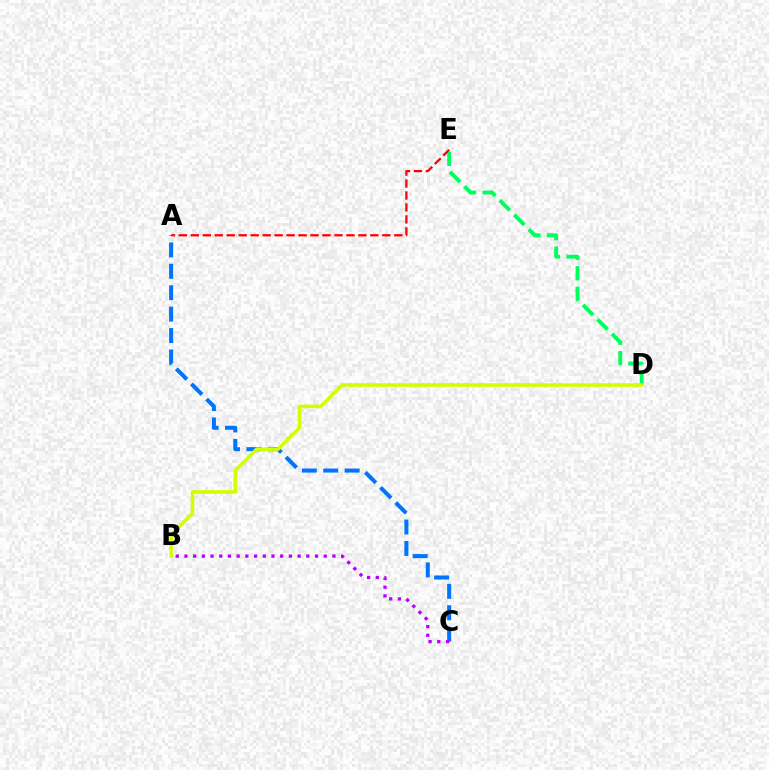{('D', 'E'): [{'color': '#00ff5c', 'line_style': 'dashed', 'thickness': 2.79}], ('A', 'E'): [{'color': '#ff0000', 'line_style': 'dashed', 'thickness': 1.63}], ('A', 'C'): [{'color': '#0074ff', 'line_style': 'dashed', 'thickness': 2.91}], ('B', 'D'): [{'color': '#d1ff00', 'line_style': 'solid', 'thickness': 2.55}], ('B', 'C'): [{'color': '#b900ff', 'line_style': 'dotted', 'thickness': 2.37}]}